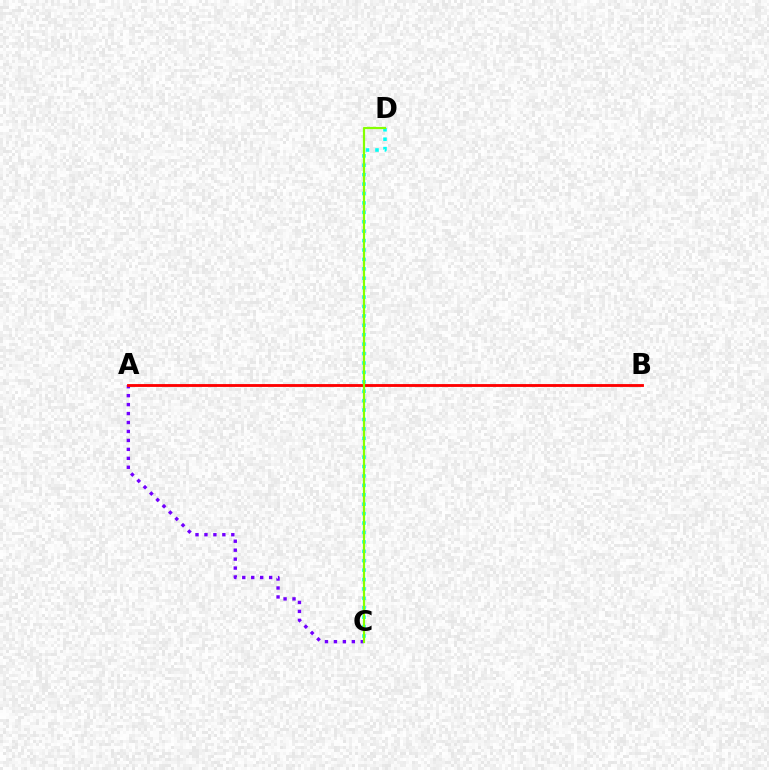{('C', 'D'): [{'color': '#00fff6', 'line_style': 'dotted', 'thickness': 2.56}, {'color': '#84ff00', 'line_style': 'solid', 'thickness': 1.59}], ('A', 'C'): [{'color': '#7200ff', 'line_style': 'dotted', 'thickness': 2.43}], ('A', 'B'): [{'color': '#ff0000', 'line_style': 'solid', 'thickness': 2.04}]}